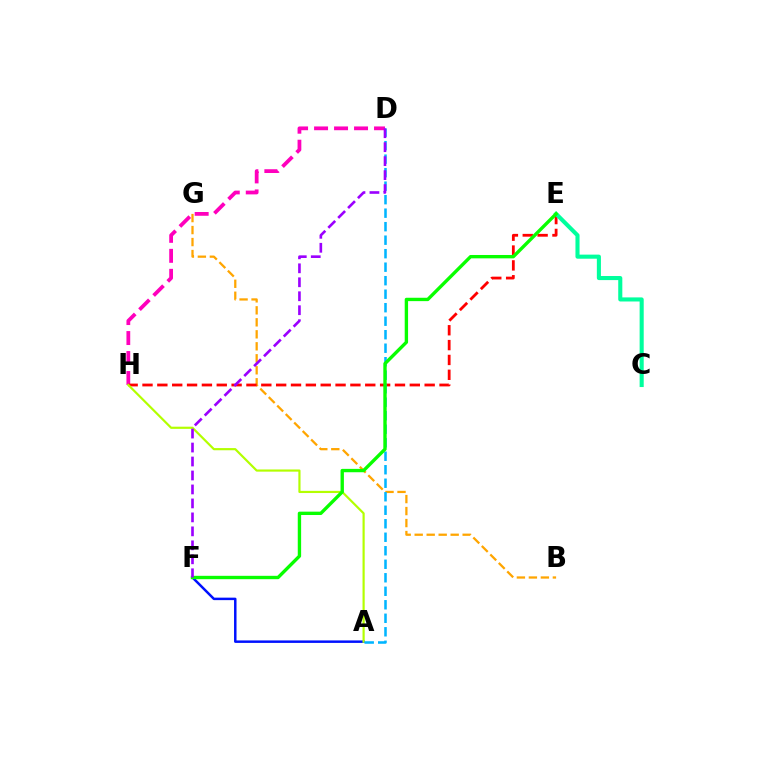{('A', 'F'): [{'color': '#0010ff', 'line_style': 'solid', 'thickness': 1.79}], ('B', 'G'): [{'color': '#ffa500', 'line_style': 'dashed', 'thickness': 1.63}], ('D', 'H'): [{'color': '#ff00bd', 'line_style': 'dashed', 'thickness': 2.72}], ('E', 'H'): [{'color': '#ff0000', 'line_style': 'dashed', 'thickness': 2.02}], ('C', 'E'): [{'color': '#00ff9d', 'line_style': 'solid', 'thickness': 2.94}], ('A', 'H'): [{'color': '#b3ff00', 'line_style': 'solid', 'thickness': 1.57}], ('A', 'D'): [{'color': '#00b5ff', 'line_style': 'dashed', 'thickness': 1.83}], ('E', 'F'): [{'color': '#08ff00', 'line_style': 'solid', 'thickness': 2.42}], ('D', 'F'): [{'color': '#9b00ff', 'line_style': 'dashed', 'thickness': 1.9}]}